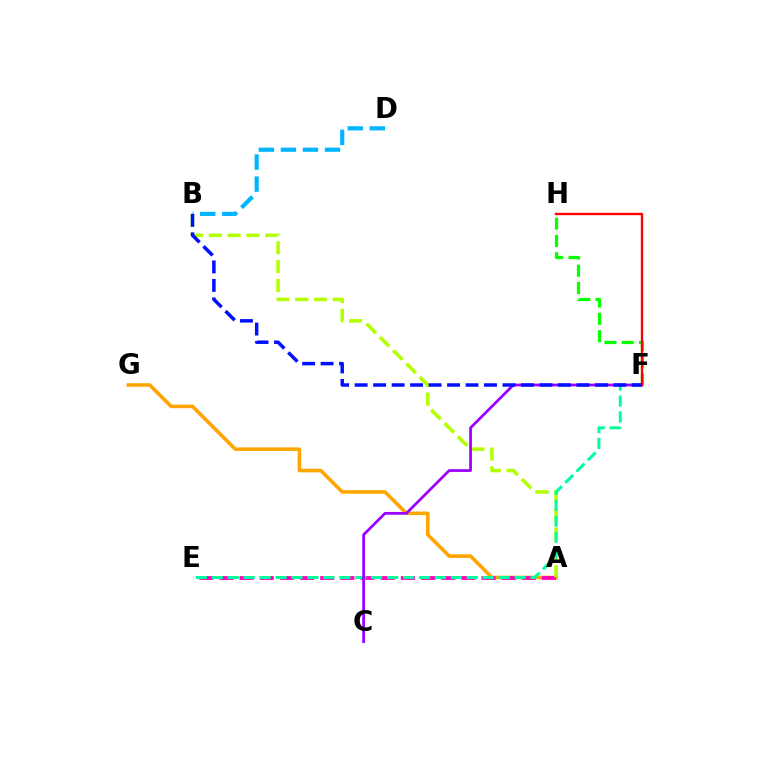{('A', 'G'): [{'color': '#ffa500', 'line_style': 'solid', 'thickness': 2.57}], ('B', 'D'): [{'color': '#00b5ff', 'line_style': 'dashed', 'thickness': 3.0}], ('F', 'H'): [{'color': '#08ff00', 'line_style': 'dashed', 'thickness': 2.35}, {'color': '#ff0000', 'line_style': 'solid', 'thickness': 1.69}], ('A', 'E'): [{'color': '#ff00bd', 'line_style': 'dashed', 'thickness': 2.74}], ('A', 'B'): [{'color': '#b3ff00', 'line_style': 'dashed', 'thickness': 2.56}], ('E', 'F'): [{'color': '#00ff9d', 'line_style': 'dashed', 'thickness': 2.16}], ('C', 'F'): [{'color': '#9b00ff', 'line_style': 'solid', 'thickness': 1.98}], ('B', 'F'): [{'color': '#0010ff', 'line_style': 'dashed', 'thickness': 2.51}]}